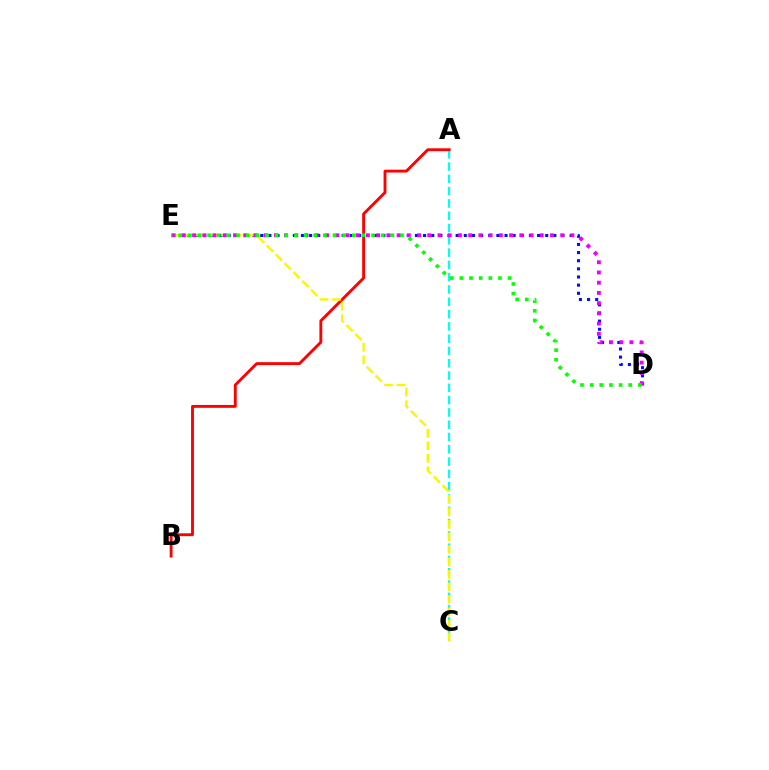{('A', 'C'): [{'color': '#00fff6', 'line_style': 'dashed', 'thickness': 1.67}], ('A', 'B'): [{'color': '#ff0000', 'line_style': 'solid', 'thickness': 2.06}], ('D', 'E'): [{'color': '#0010ff', 'line_style': 'dotted', 'thickness': 2.21}, {'color': '#ee00ff', 'line_style': 'dotted', 'thickness': 2.78}, {'color': '#08ff00', 'line_style': 'dotted', 'thickness': 2.62}], ('C', 'E'): [{'color': '#fcf500', 'line_style': 'dashed', 'thickness': 1.7}]}